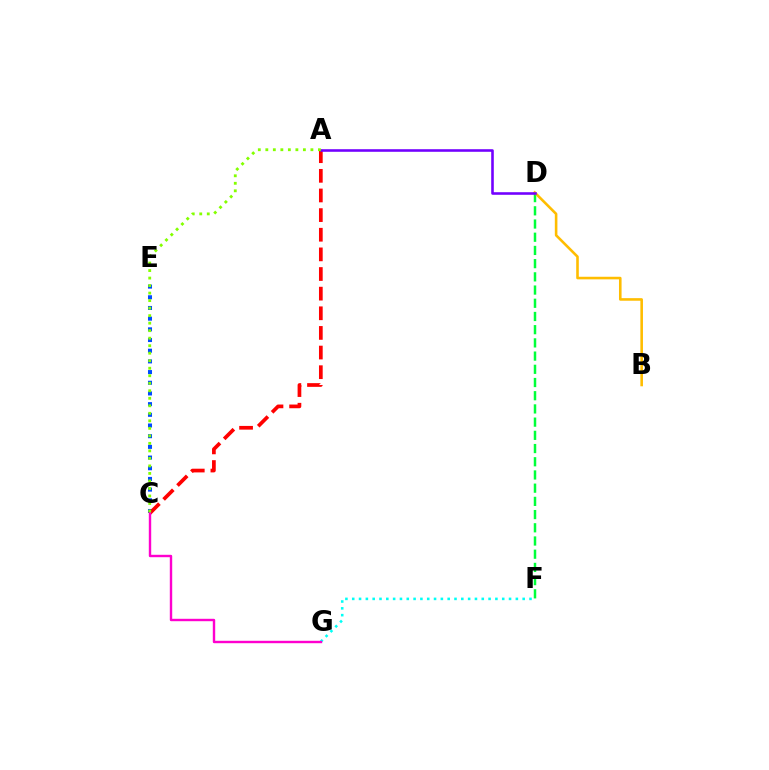{('C', 'E'): [{'color': '#004bff', 'line_style': 'dotted', 'thickness': 2.9}], ('D', 'F'): [{'color': '#00ff39', 'line_style': 'dashed', 'thickness': 1.79}], ('F', 'G'): [{'color': '#00fff6', 'line_style': 'dotted', 'thickness': 1.85}], ('A', 'C'): [{'color': '#ff0000', 'line_style': 'dashed', 'thickness': 2.67}, {'color': '#84ff00', 'line_style': 'dotted', 'thickness': 2.04}], ('B', 'D'): [{'color': '#ffbd00', 'line_style': 'solid', 'thickness': 1.87}], ('A', 'D'): [{'color': '#7200ff', 'line_style': 'solid', 'thickness': 1.86}], ('C', 'G'): [{'color': '#ff00cf', 'line_style': 'solid', 'thickness': 1.73}]}